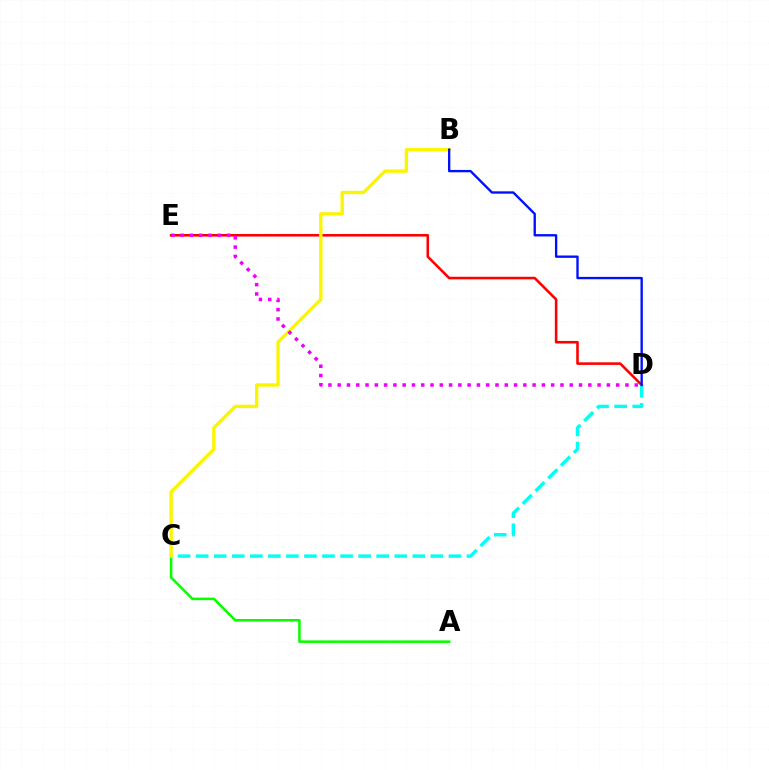{('D', 'E'): [{'color': '#ff0000', 'line_style': 'solid', 'thickness': 1.86}, {'color': '#ee00ff', 'line_style': 'dotted', 'thickness': 2.52}], ('A', 'C'): [{'color': '#08ff00', 'line_style': 'solid', 'thickness': 1.84}], ('C', 'D'): [{'color': '#00fff6', 'line_style': 'dashed', 'thickness': 2.45}], ('B', 'C'): [{'color': '#fcf500', 'line_style': 'solid', 'thickness': 2.43}], ('B', 'D'): [{'color': '#0010ff', 'line_style': 'solid', 'thickness': 1.69}]}